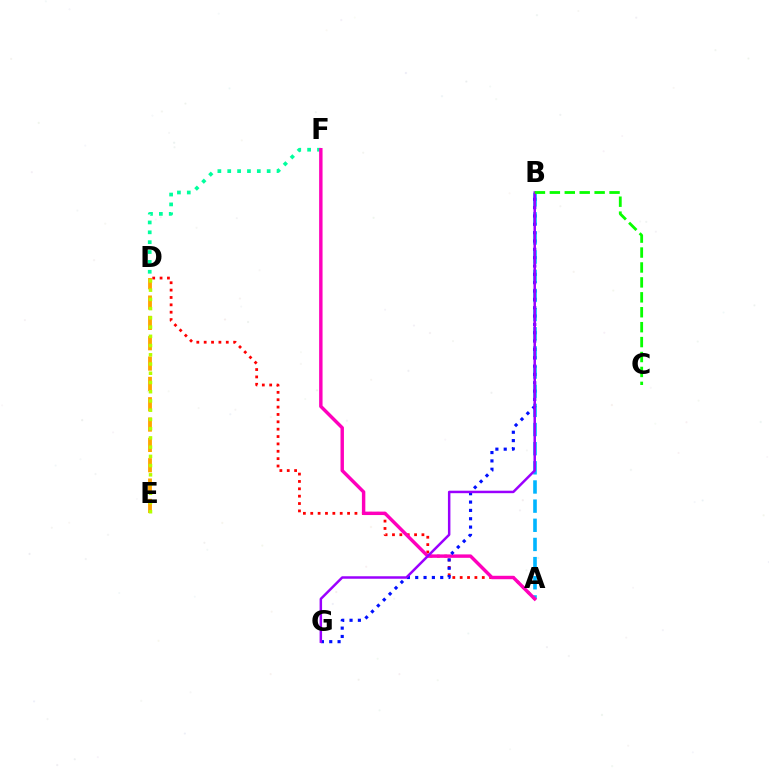{('D', 'E'): [{'color': '#ffa500', 'line_style': 'dashed', 'thickness': 2.76}, {'color': '#b3ff00', 'line_style': 'dotted', 'thickness': 2.51}], ('A', 'D'): [{'color': '#ff0000', 'line_style': 'dotted', 'thickness': 2.0}], ('A', 'B'): [{'color': '#00b5ff', 'line_style': 'dashed', 'thickness': 2.6}], ('D', 'F'): [{'color': '#00ff9d', 'line_style': 'dotted', 'thickness': 2.68}], ('A', 'F'): [{'color': '#ff00bd', 'line_style': 'solid', 'thickness': 2.47}], ('B', 'G'): [{'color': '#0010ff', 'line_style': 'dotted', 'thickness': 2.27}, {'color': '#9b00ff', 'line_style': 'solid', 'thickness': 1.79}], ('B', 'C'): [{'color': '#08ff00', 'line_style': 'dashed', 'thickness': 2.03}]}